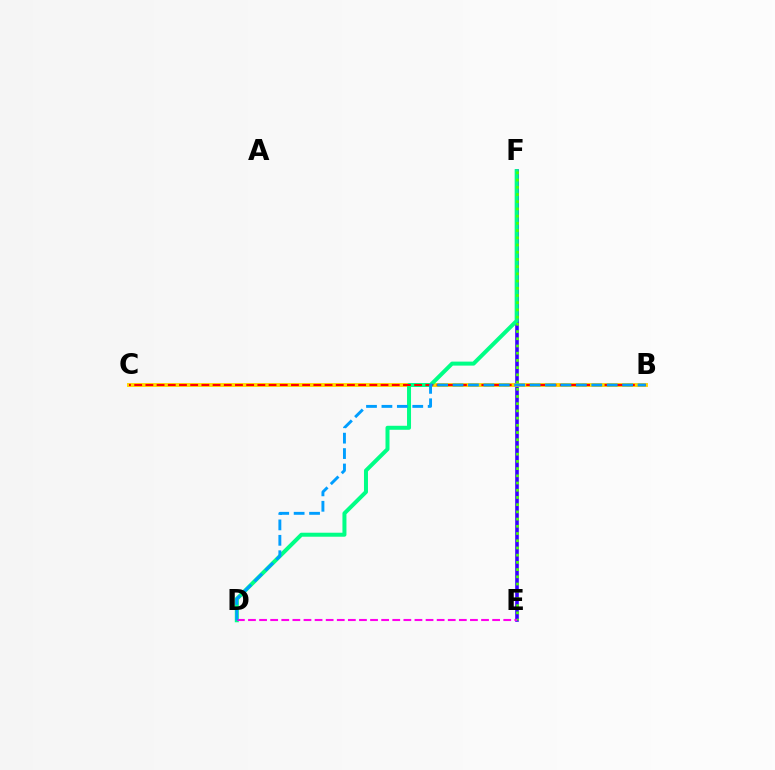{('E', 'F'): [{'color': '#3700ff', 'line_style': 'solid', 'thickness': 2.59}, {'color': '#4fff00', 'line_style': 'dotted', 'thickness': 1.96}], ('B', 'C'): [{'color': '#ffd500', 'line_style': 'solid', 'thickness': 2.81}, {'color': '#ff0000', 'line_style': 'dashed', 'thickness': 1.52}], ('D', 'F'): [{'color': '#00ff86', 'line_style': 'solid', 'thickness': 2.88}], ('D', 'E'): [{'color': '#ff00ed', 'line_style': 'dashed', 'thickness': 1.51}], ('B', 'D'): [{'color': '#009eff', 'line_style': 'dashed', 'thickness': 2.09}]}